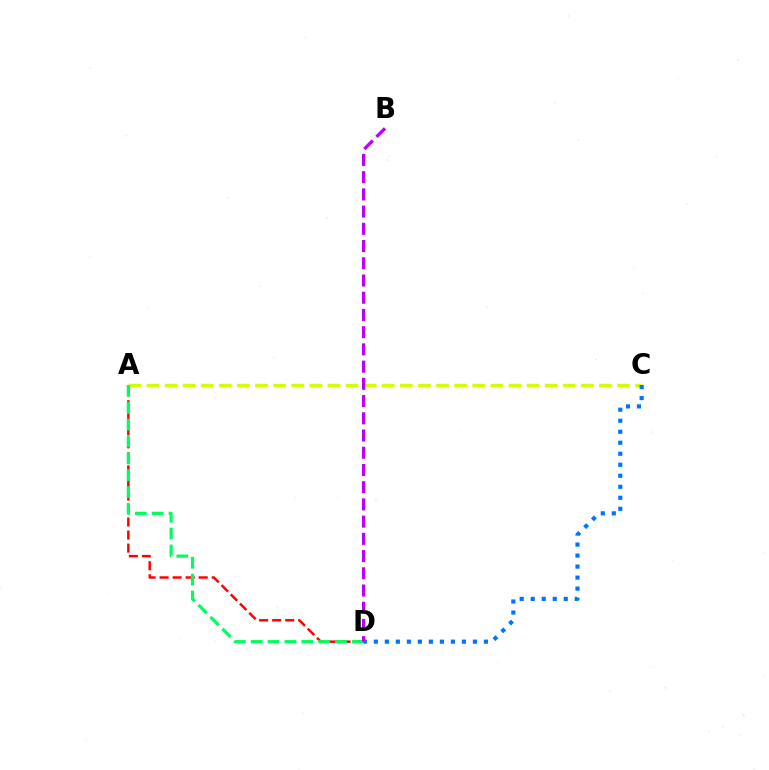{('A', 'D'): [{'color': '#ff0000', 'line_style': 'dashed', 'thickness': 1.77}, {'color': '#00ff5c', 'line_style': 'dashed', 'thickness': 2.29}], ('A', 'C'): [{'color': '#d1ff00', 'line_style': 'dashed', 'thickness': 2.46}], ('C', 'D'): [{'color': '#0074ff', 'line_style': 'dotted', 'thickness': 2.99}], ('B', 'D'): [{'color': '#b900ff', 'line_style': 'dashed', 'thickness': 2.34}]}